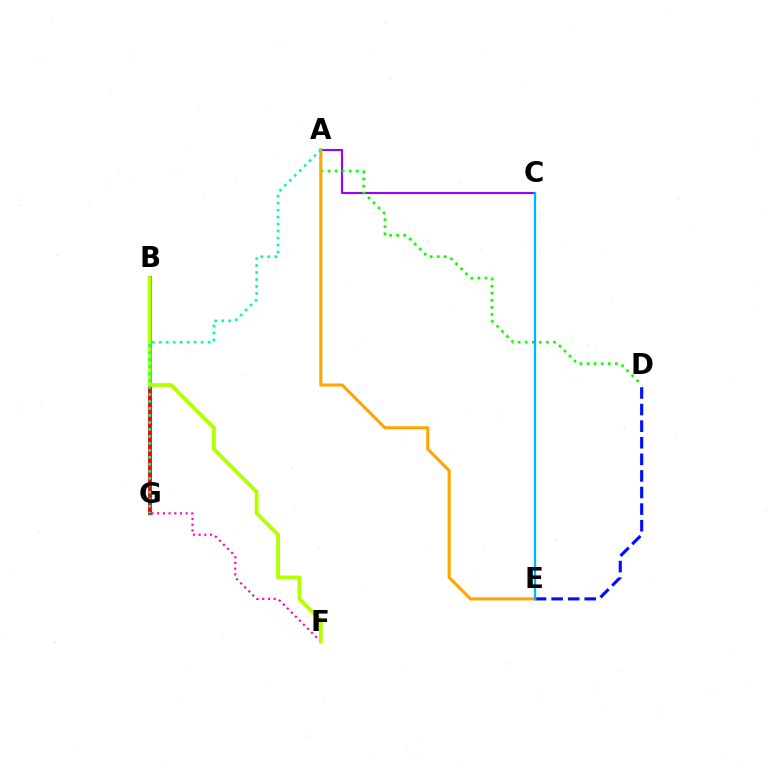{('B', 'G'): [{'color': '#ff0000', 'line_style': 'solid', 'thickness': 2.81}], ('A', 'C'): [{'color': '#9b00ff', 'line_style': 'solid', 'thickness': 1.53}], ('A', 'D'): [{'color': '#08ff00', 'line_style': 'dotted', 'thickness': 1.92}], ('F', 'G'): [{'color': '#ff00bd', 'line_style': 'dotted', 'thickness': 1.55}], ('B', 'F'): [{'color': '#b3ff00', 'line_style': 'solid', 'thickness': 2.77}], ('D', 'E'): [{'color': '#0010ff', 'line_style': 'dashed', 'thickness': 2.25}], ('A', 'E'): [{'color': '#ffa500', 'line_style': 'solid', 'thickness': 2.21}], ('A', 'G'): [{'color': '#00ff9d', 'line_style': 'dotted', 'thickness': 1.9}], ('C', 'E'): [{'color': '#00b5ff', 'line_style': 'solid', 'thickness': 1.63}]}